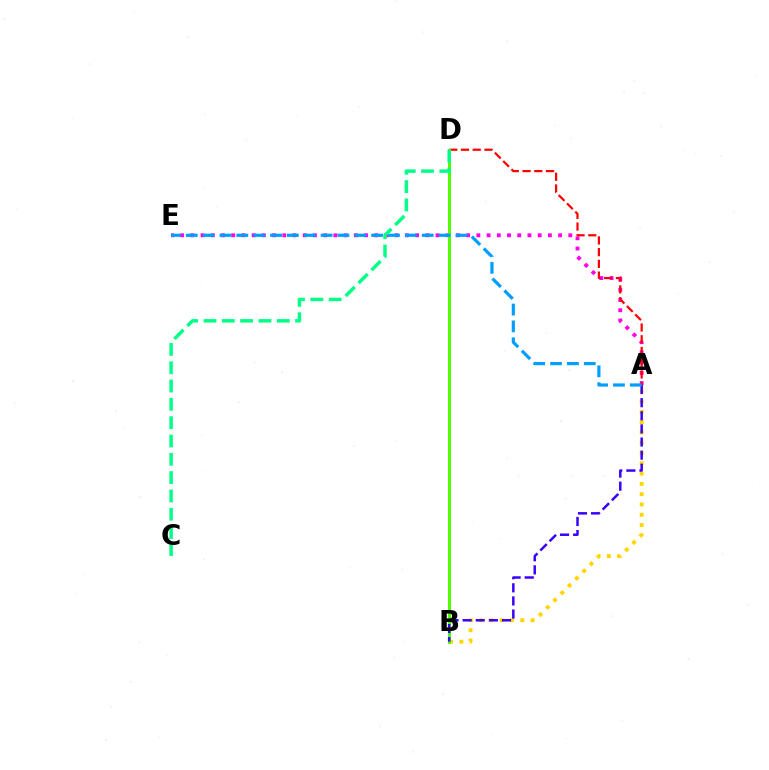{('A', 'B'): [{'color': '#ffd500', 'line_style': 'dotted', 'thickness': 2.79}, {'color': '#3700ff', 'line_style': 'dashed', 'thickness': 1.78}], ('A', 'E'): [{'color': '#ff00ed', 'line_style': 'dotted', 'thickness': 2.78}, {'color': '#009eff', 'line_style': 'dashed', 'thickness': 2.29}], ('A', 'D'): [{'color': '#ff0000', 'line_style': 'dashed', 'thickness': 1.59}], ('B', 'D'): [{'color': '#4fff00', 'line_style': 'solid', 'thickness': 2.16}], ('C', 'D'): [{'color': '#00ff86', 'line_style': 'dashed', 'thickness': 2.49}]}